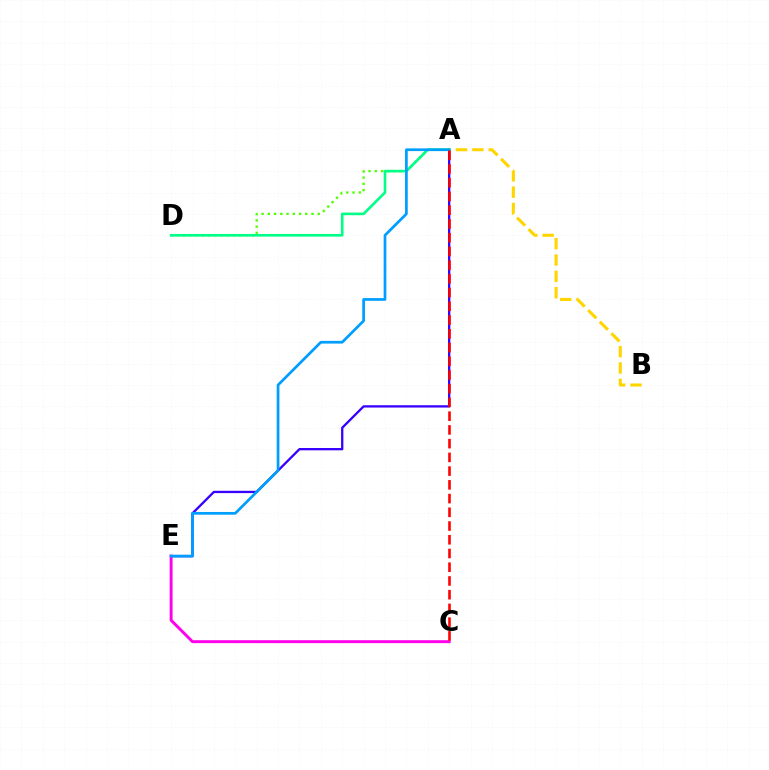{('A', 'E'): [{'color': '#3700ff', 'line_style': 'solid', 'thickness': 1.66}, {'color': '#009eff', 'line_style': 'solid', 'thickness': 1.96}], ('A', 'D'): [{'color': '#4fff00', 'line_style': 'dotted', 'thickness': 1.69}, {'color': '#00ff86', 'line_style': 'solid', 'thickness': 1.89}], ('A', 'B'): [{'color': '#ffd500', 'line_style': 'dashed', 'thickness': 2.22}], ('C', 'E'): [{'color': '#ff00ed', 'line_style': 'solid', 'thickness': 2.11}], ('A', 'C'): [{'color': '#ff0000', 'line_style': 'dashed', 'thickness': 1.87}]}